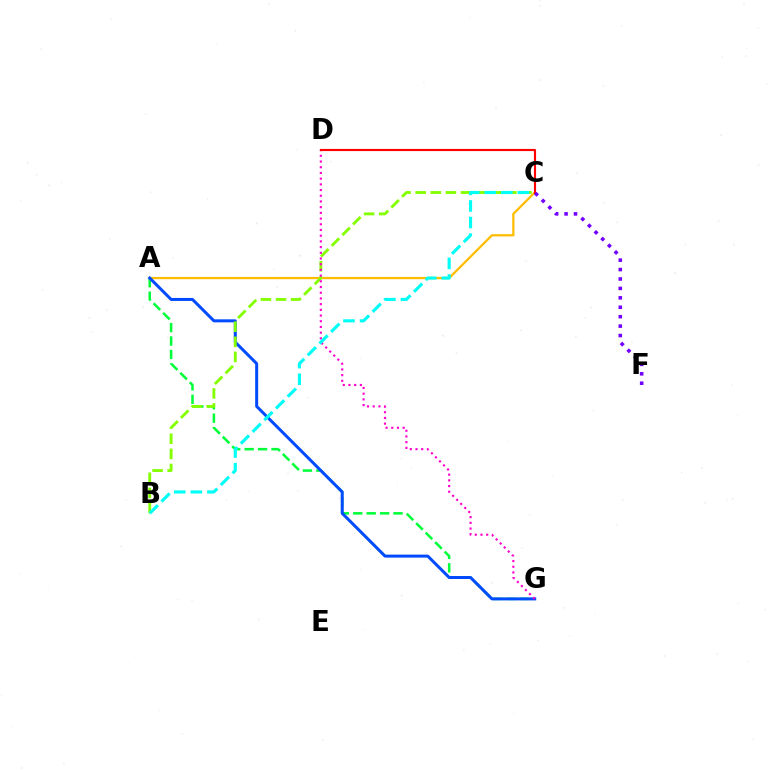{('A', 'C'): [{'color': '#ffbd00', 'line_style': 'solid', 'thickness': 1.62}], ('A', 'G'): [{'color': '#00ff39', 'line_style': 'dashed', 'thickness': 1.82}, {'color': '#004bff', 'line_style': 'solid', 'thickness': 2.16}], ('B', 'C'): [{'color': '#84ff00', 'line_style': 'dashed', 'thickness': 2.05}, {'color': '#00fff6', 'line_style': 'dashed', 'thickness': 2.25}], ('D', 'G'): [{'color': '#ff00cf', 'line_style': 'dotted', 'thickness': 1.55}], ('C', 'D'): [{'color': '#ff0000', 'line_style': 'solid', 'thickness': 1.55}], ('C', 'F'): [{'color': '#7200ff', 'line_style': 'dotted', 'thickness': 2.56}]}